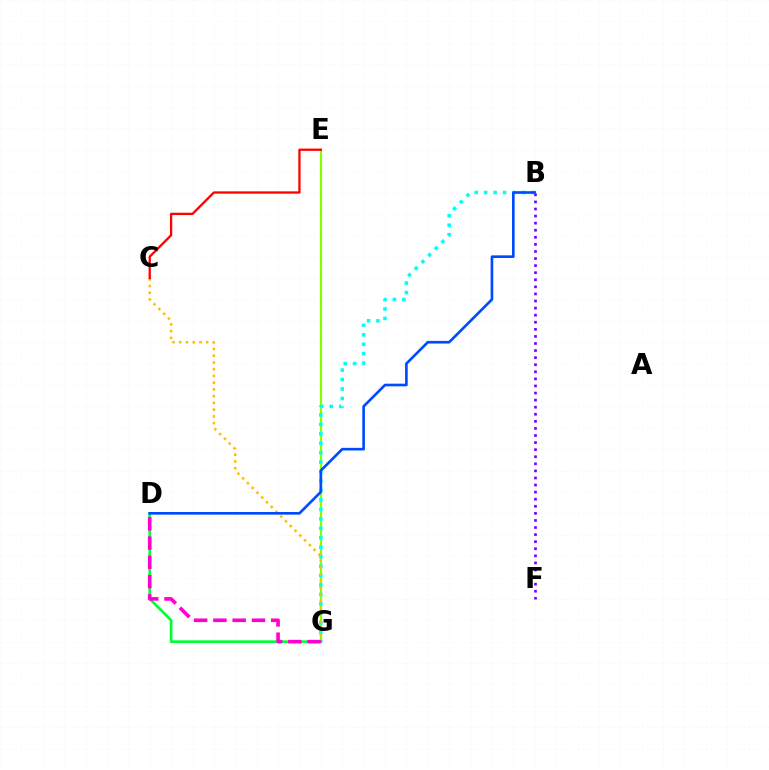{('E', 'G'): [{'color': '#84ff00', 'line_style': 'solid', 'thickness': 1.58}], ('B', 'G'): [{'color': '#00fff6', 'line_style': 'dotted', 'thickness': 2.57}], ('C', 'G'): [{'color': '#ffbd00', 'line_style': 'dotted', 'thickness': 1.83}], ('D', 'G'): [{'color': '#00ff39', 'line_style': 'solid', 'thickness': 1.94}, {'color': '#ff00cf', 'line_style': 'dashed', 'thickness': 2.62}], ('B', 'D'): [{'color': '#004bff', 'line_style': 'solid', 'thickness': 1.91}], ('B', 'F'): [{'color': '#7200ff', 'line_style': 'dotted', 'thickness': 1.92}], ('C', 'E'): [{'color': '#ff0000', 'line_style': 'solid', 'thickness': 1.66}]}